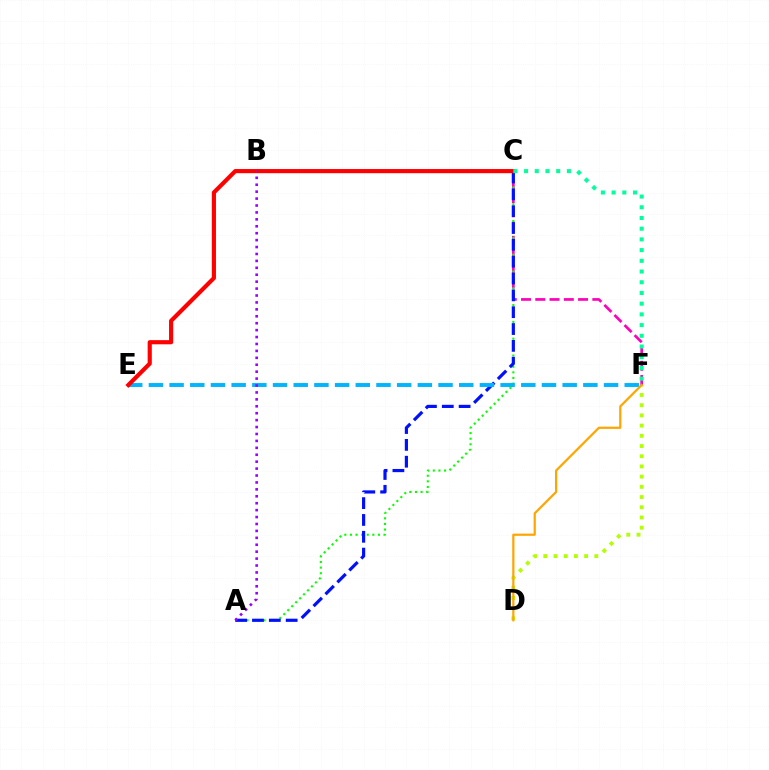{('C', 'F'): [{'color': '#ff00bd', 'line_style': 'dashed', 'thickness': 1.94}, {'color': '#00ff9d', 'line_style': 'dotted', 'thickness': 2.91}], ('D', 'F'): [{'color': '#b3ff00', 'line_style': 'dotted', 'thickness': 2.77}, {'color': '#ffa500', 'line_style': 'solid', 'thickness': 1.59}], ('A', 'C'): [{'color': '#08ff00', 'line_style': 'dotted', 'thickness': 1.52}, {'color': '#0010ff', 'line_style': 'dashed', 'thickness': 2.29}], ('E', 'F'): [{'color': '#00b5ff', 'line_style': 'dashed', 'thickness': 2.81}], ('C', 'E'): [{'color': '#ff0000', 'line_style': 'solid', 'thickness': 2.99}], ('A', 'B'): [{'color': '#9b00ff', 'line_style': 'dotted', 'thickness': 1.88}]}